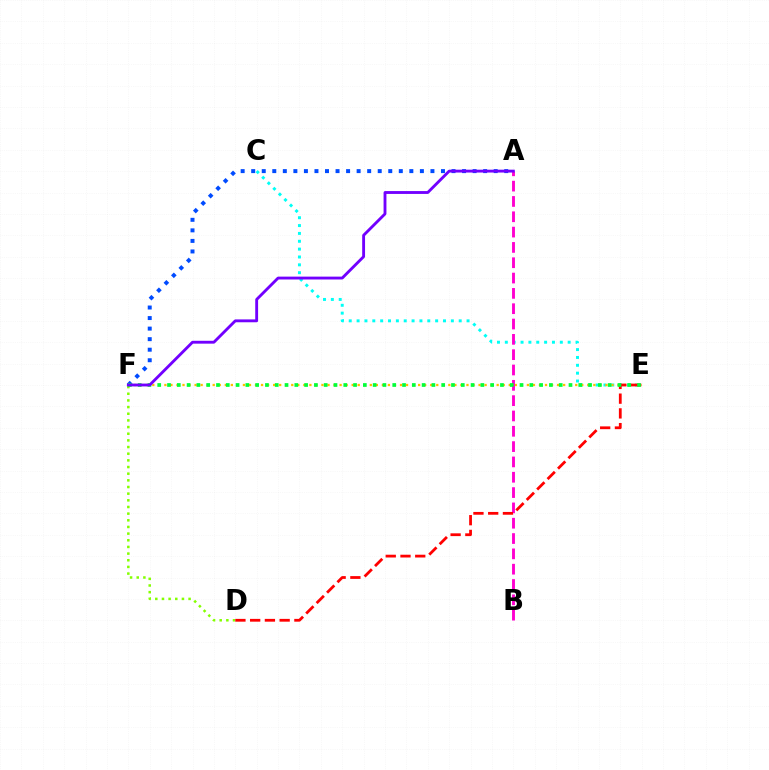{('C', 'E'): [{'color': '#00fff6', 'line_style': 'dotted', 'thickness': 2.13}], ('D', 'F'): [{'color': '#84ff00', 'line_style': 'dotted', 'thickness': 1.81}], ('E', 'F'): [{'color': '#ffbd00', 'line_style': 'dotted', 'thickness': 1.64}, {'color': '#00ff39', 'line_style': 'dotted', 'thickness': 2.66}], ('A', 'B'): [{'color': '#ff00cf', 'line_style': 'dashed', 'thickness': 2.08}], ('A', 'F'): [{'color': '#004bff', 'line_style': 'dotted', 'thickness': 2.86}, {'color': '#7200ff', 'line_style': 'solid', 'thickness': 2.06}], ('D', 'E'): [{'color': '#ff0000', 'line_style': 'dashed', 'thickness': 2.0}]}